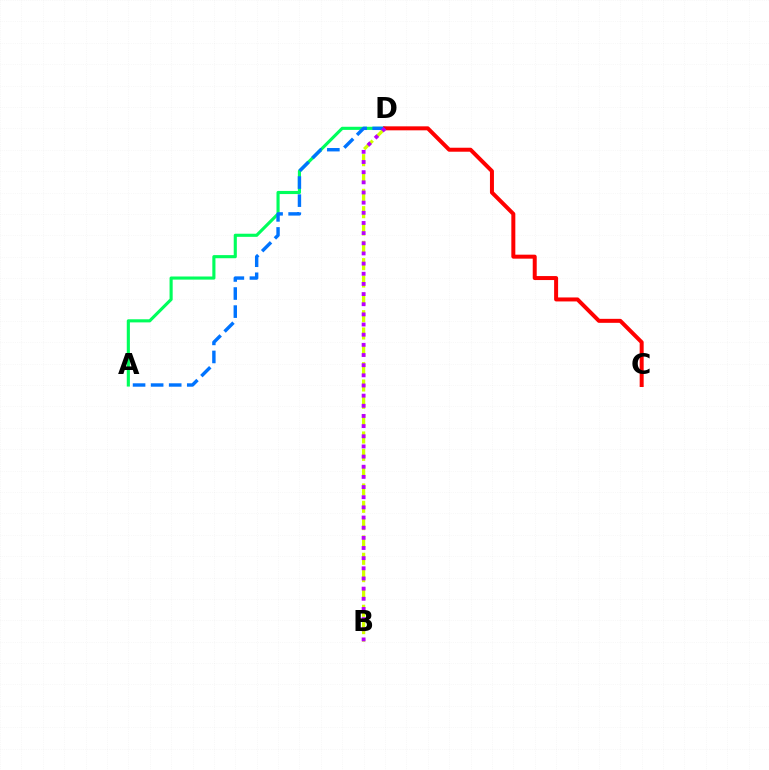{('B', 'D'): [{'color': '#d1ff00', 'line_style': 'dashed', 'thickness': 2.35}, {'color': '#b900ff', 'line_style': 'dotted', 'thickness': 2.76}], ('A', 'D'): [{'color': '#00ff5c', 'line_style': 'solid', 'thickness': 2.25}, {'color': '#0074ff', 'line_style': 'dashed', 'thickness': 2.45}], ('C', 'D'): [{'color': '#ff0000', 'line_style': 'solid', 'thickness': 2.87}]}